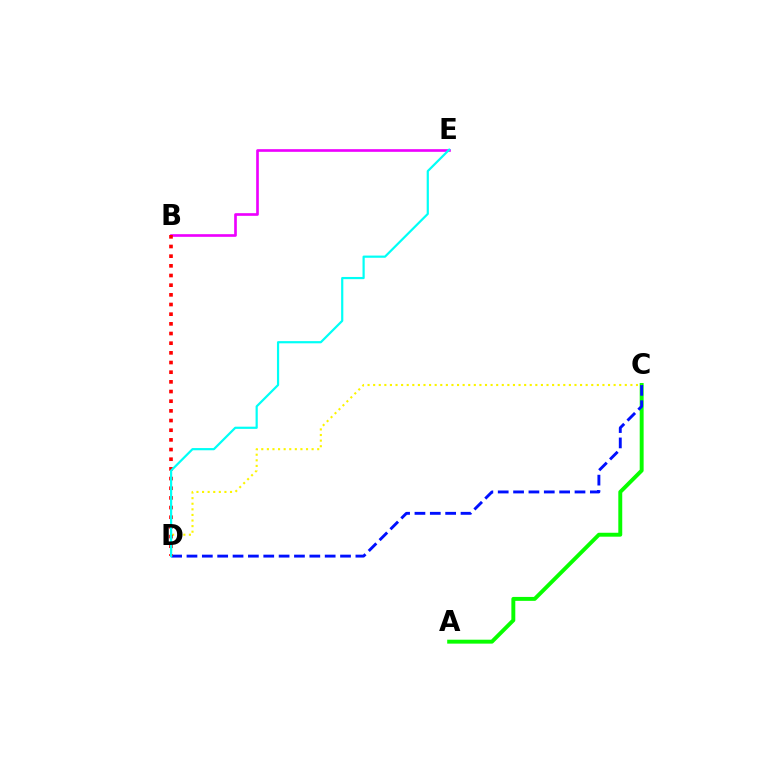{('A', 'C'): [{'color': '#08ff00', 'line_style': 'solid', 'thickness': 2.82}], ('C', 'D'): [{'color': '#0010ff', 'line_style': 'dashed', 'thickness': 2.09}, {'color': '#fcf500', 'line_style': 'dotted', 'thickness': 1.52}], ('B', 'E'): [{'color': '#ee00ff', 'line_style': 'solid', 'thickness': 1.91}], ('B', 'D'): [{'color': '#ff0000', 'line_style': 'dotted', 'thickness': 2.63}], ('D', 'E'): [{'color': '#00fff6', 'line_style': 'solid', 'thickness': 1.58}]}